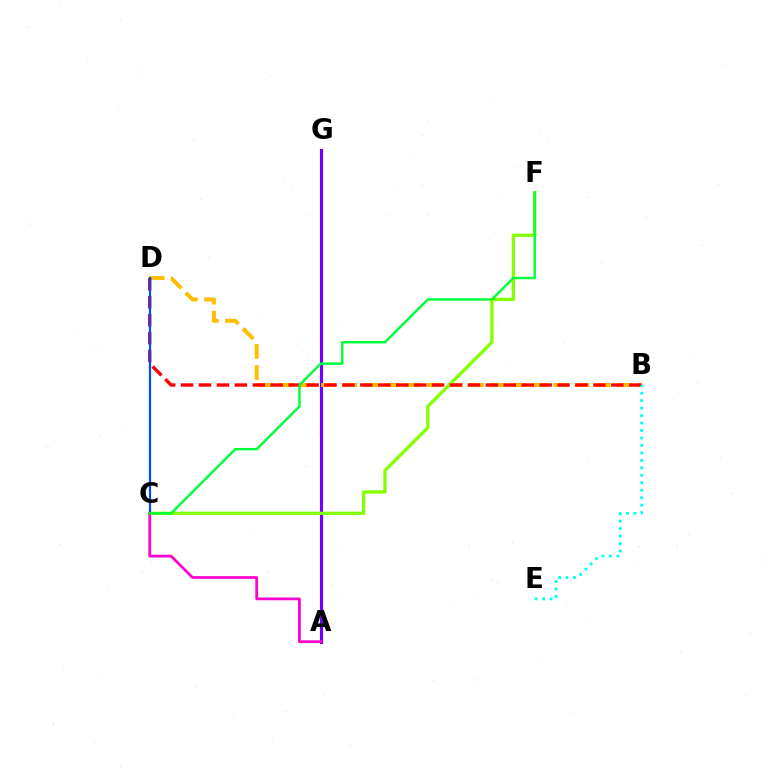{('A', 'G'): [{'color': '#7200ff', 'line_style': 'solid', 'thickness': 2.27}], ('B', 'D'): [{'color': '#ffbd00', 'line_style': 'dashed', 'thickness': 2.87}, {'color': '#ff0000', 'line_style': 'dashed', 'thickness': 2.44}], ('C', 'F'): [{'color': '#84ff00', 'line_style': 'solid', 'thickness': 2.36}, {'color': '#00ff39', 'line_style': 'solid', 'thickness': 1.75}], ('C', 'D'): [{'color': '#004bff', 'line_style': 'solid', 'thickness': 1.59}], ('A', 'C'): [{'color': '#ff00cf', 'line_style': 'solid', 'thickness': 1.97}], ('B', 'E'): [{'color': '#00fff6', 'line_style': 'dotted', 'thickness': 2.03}]}